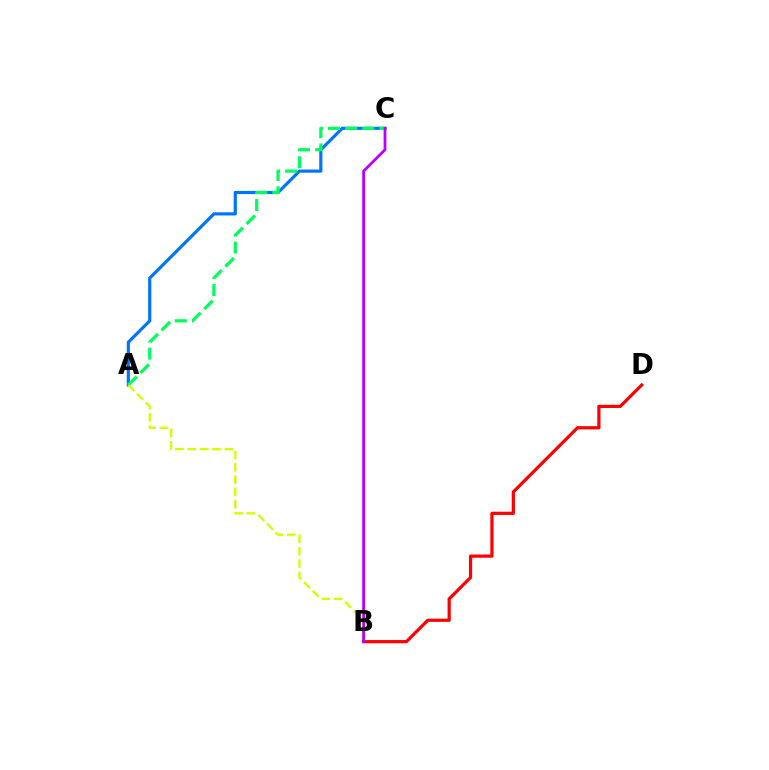{('A', 'C'): [{'color': '#0074ff', 'line_style': 'solid', 'thickness': 2.28}, {'color': '#00ff5c', 'line_style': 'dashed', 'thickness': 2.33}], ('A', 'B'): [{'color': '#d1ff00', 'line_style': 'dashed', 'thickness': 1.67}], ('B', 'D'): [{'color': '#ff0000', 'line_style': 'solid', 'thickness': 2.32}], ('B', 'C'): [{'color': '#b900ff', 'line_style': 'solid', 'thickness': 2.0}]}